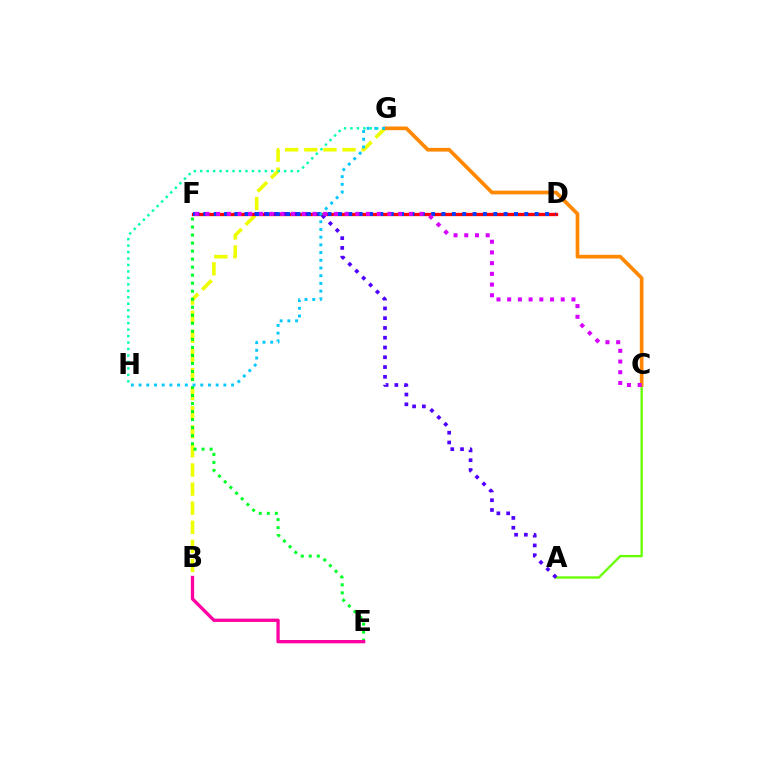{('B', 'G'): [{'color': '#eeff00', 'line_style': 'dashed', 'thickness': 2.59}], ('D', 'F'): [{'color': '#ff0000', 'line_style': 'solid', 'thickness': 2.37}, {'color': '#003fff', 'line_style': 'dotted', 'thickness': 2.81}], ('A', 'C'): [{'color': '#66ff00', 'line_style': 'solid', 'thickness': 1.67}], ('G', 'H'): [{'color': '#00ffaf', 'line_style': 'dotted', 'thickness': 1.76}, {'color': '#00c7ff', 'line_style': 'dotted', 'thickness': 2.09}], ('E', 'F'): [{'color': '#00ff27', 'line_style': 'dotted', 'thickness': 2.18}], ('A', 'F'): [{'color': '#4f00ff', 'line_style': 'dotted', 'thickness': 2.66}], ('C', 'G'): [{'color': '#ff8800', 'line_style': 'solid', 'thickness': 2.66}], ('C', 'F'): [{'color': '#d600ff', 'line_style': 'dotted', 'thickness': 2.91}], ('B', 'E'): [{'color': '#ff00a0', 'line_style': 'solid', 'thickness': 2.38}]}